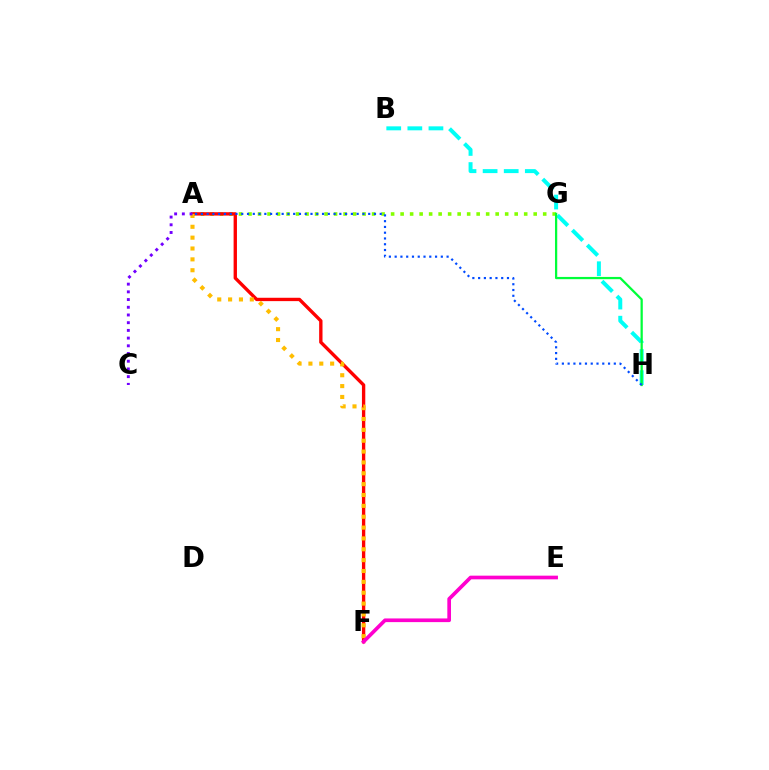{('A', 'G'): [{'color': '#84ff00', 'line_style': 'dotted', 'thickness': 2.58}], ('A', 'F'): [{'color': '#ff0000', 'line_style': 'solid', 'thickness': 2.41}, {'color': '#ffbd00', 'line_style': 'dotted', 'thickness': 2.95}], ('B', 'H'): [{'color': '#00fff6', 'line_style': 'dashed', 'thickness': 2.87}], ('G', 'H'): [{'color': '#00ff39', 'line_style': 'solid', 'thickness': 1.62}], ('E', 'F'): [{'color': '#ff00cf', 'line_style': 'solid', 'thickness': 2.65}], ('A', 'C'): [{'color': '#7200ff', 'line_style': 'dotted', 'thickness': 2.09}], ('A', 'H'): [{'color': '#004bff', 'line_style': 'dotted', 'thickness': 1.57}]}